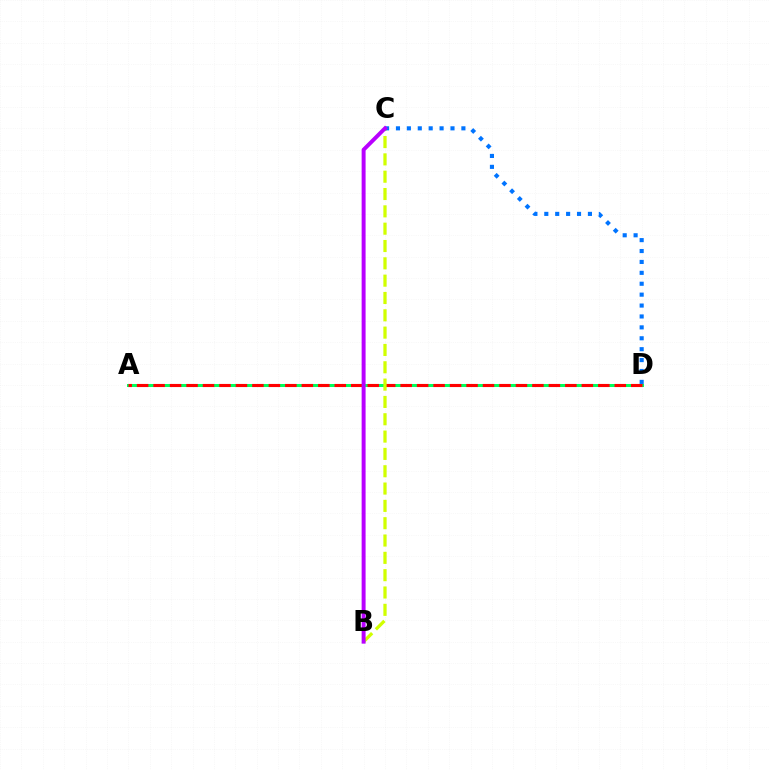{('A', 'D'): [{'color': '#00ff5c', 'line_style': 'solid', 'thickness': 2.17}, {'color': '#ff0000', 'line_style': 'dashed', 'thickness': 2.24}], ('B', 'C'): [{'color': '#d1ff00', 'line_style': 'dashed', 'thickness': 2.35}, {'color': '#b900ff', 'line_style': 'solid', 'thickness': 2.84}], ('C', 'D'): [{'color': '#0074ff', 'line_style': 'dotted', 'thickness': 2.96}]}